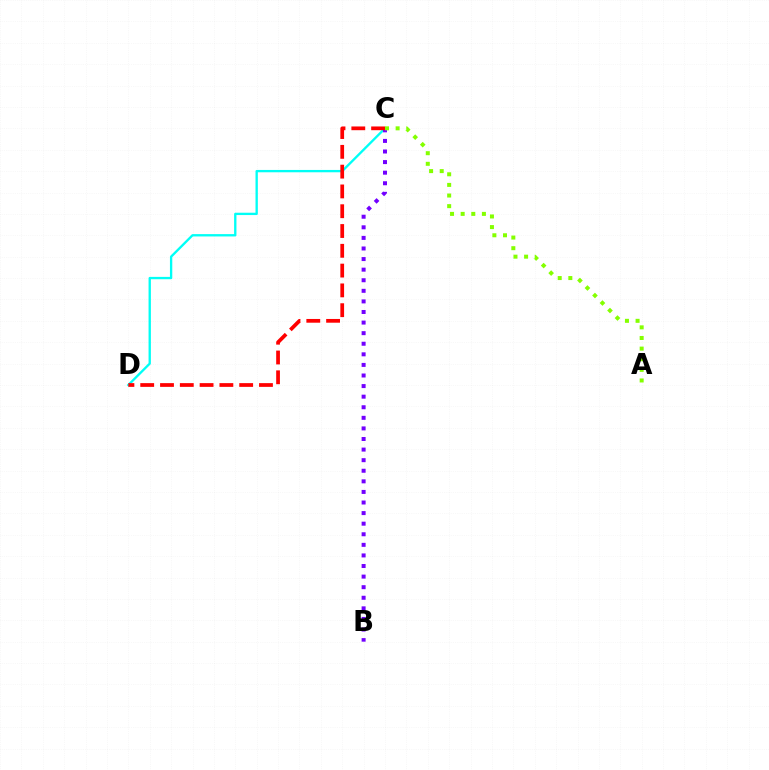{('C', 'D'): [{'color': '#00fff6', 'line_style': 'solid', 'thickness': 1.68}, {'color': '#ff0000', 'line_style': 'dashed', 'thickness': 2.69}], ('B', 'C'): [{'color': '#7200ff', 'line_style': 'dotted', 'thickness': 2.88}], ('A', 'C'): [{'color': '#84ff00', 'line_style': 'dotted', 'thickness': 2.89}]}